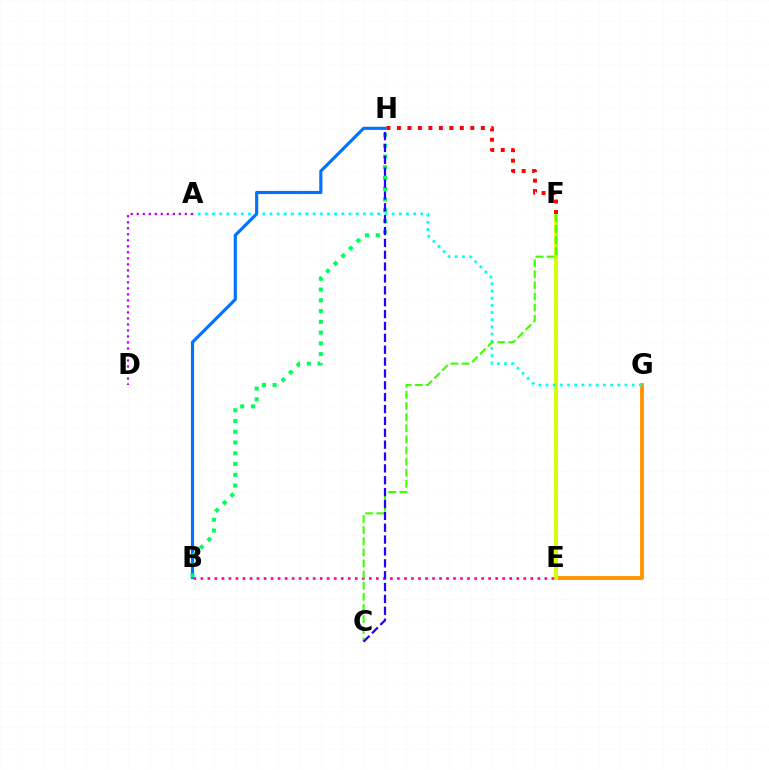{('E', 'G'): [{'color': '#ff9400', 'line_style': 'solid', 'thickness': 2.8}], ('E', 'F'): [{'color': '#d1ff00', 'line_style': 'solid', 'thickness': 2.76}], ('F', 'H'): [{'color': '#ff0000', 'line_style': 'dotted', 'thickness': 2.85}], ('B', 'E'): [{'color': '#ff00ac', 'line_style': 'dotted', 'thickness': 1.91}], ('A', 'G'): [{'color': '#00fff6', 'line_style': 'dotted', 'thickness': 1.95}], ('B', 'H'): [{'color': '#0074ff', 'line_style': 'solid', 'thickness': 2.27}, {'color': '#00ff5c', 'line_style': 'dotted', 'thickness': 2.92}], ('A', 'D'): [{'color': '#b900ff', 'line_style': 'dotted', 'thickness': 1.63}], ('C', 'F'): [{'color': '#3dff00', 'line_style': 'dashed', 'thickness': 1.51}], ('C', 'H'): [{'color': '#2500ff', 'line_style': 'dashed', 'thickness': 1.61}]}